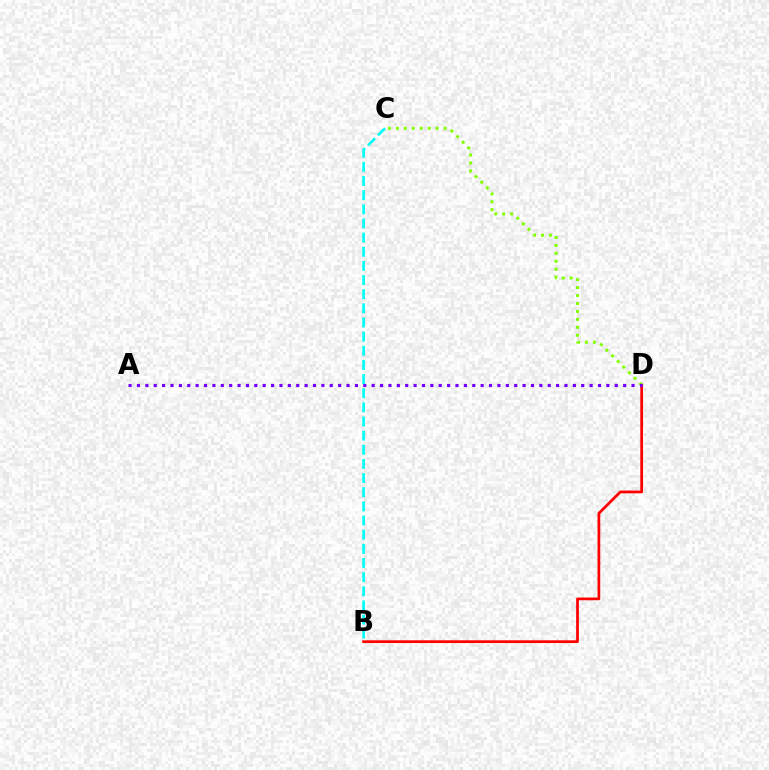{('B', 'C'): [{'color': '#00fff6', 'line_style': 'dashed', 'thickness': 1.92}], ('B', 'D'): [{'color': '#ff0000', 'line_style': 'solid', 'thickness': 1.97}], ('C', 'D'): [{'color': '#84ff00', 'line_style': 'dotted', 'thickness': 2.16}], ('A', 'D'): [{'color': '#7200ff', 'line_style': 'dotted', 'thickness': 2.28}]}